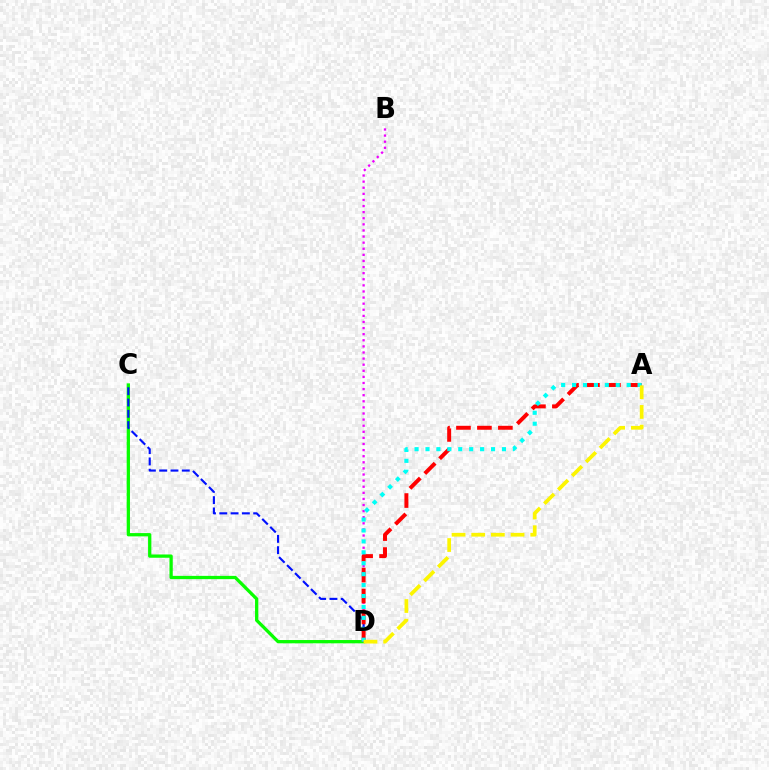{('B', 'D'): [{'color': '#ee00ff', 'line_style': 'dotted', 'thickness': 1.66}], ('C', 'D'): [{'color': '#08ff00', 'line_style': 'solid', 'thickness': 2.36}, {'color': '#0010ff', 'line_style': 'dashed', 'thickness': 1.53}], ('A', 'D'): [{'color': '#ff0000', 'line_style': 'dashed', 'thickness': 2.85}, {'color': '#00fff6', 'line_style': 'dotted', 'thickness': 2.97}, {'color': '#fcf500', 'line_style': 'dashed', 'thickness': 2.67}]}